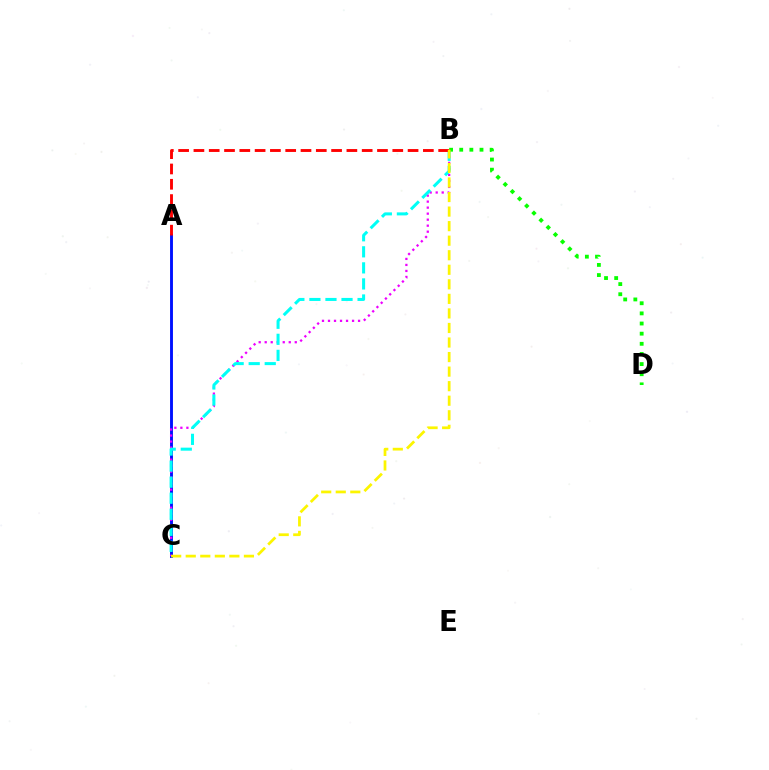{('A', 'C'): [{'color': '#0010ff', 'line_style': 'solid', 'thickness': 2.08}], ('B', 'C'): [{'color': '#ee00ff', 'line_style': 'dotted', 'thickness': 1.63}, {'color': '#00fff6', 'line_style': 'dashed', 'thickness': 2.18}, {'color': '#fcf500', 'line_style': 'dashed', 'thickness': 1.98}], ('B', 'D'): [{'color': '#08ff00', 'line_style': 'dotted', 'thickness': 2.75}], ('A', 'B'): [{'color': '#ff0000', 'line_style': 'dashed', 'thickness': 2.08}]}